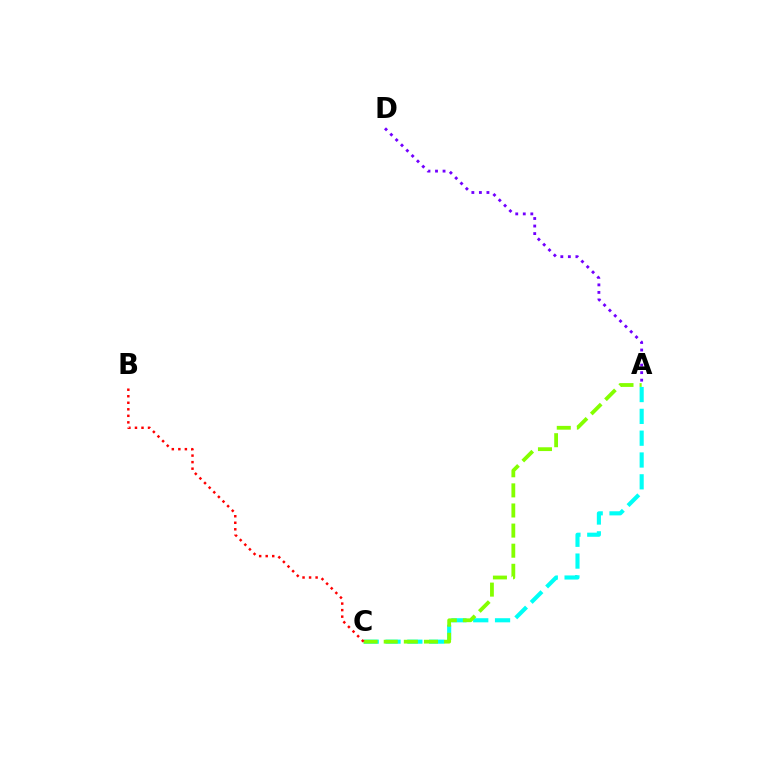{('A', 'C'): [{'color': '#00fff6', 'line_style': 'dashed', 'thickness': 2.96}, {'color': '#84ff00', 'line_style': 'dashed', 'thickness': 2.73}], ('A', 'D'): [{'color': '#7200ff', 'line_style': 'dotted', 'thickness': 2.05}], ('B', 'C'): [{'color': '#ff0000', 'line_style': 'dotted', 'thickness': 1.77}]}